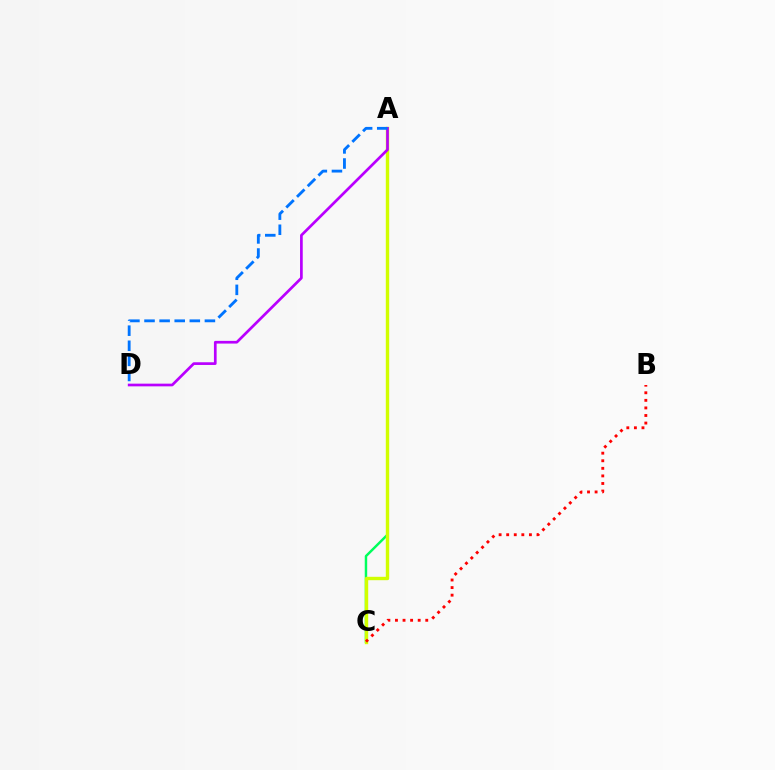{('A', 'C'): [{'color': '#00ff5c', 'line_style': 'solid', 'thickness': 1.77}, {'color': '#d1ff00', 'line_style': 'solid', 'thickness': 2.45}], ('A', 'D'): [{'color': '#b900ff', 'line_style': 'solid', 'thickness': 1.94}, {'color': '#0074ff', 'line_style': 'dashed', 'thickness': 2.05}], ('B', 'C'): [{'color': '#ff0000', 'line_style': 'dotted', 'thickness': 2.06}]}